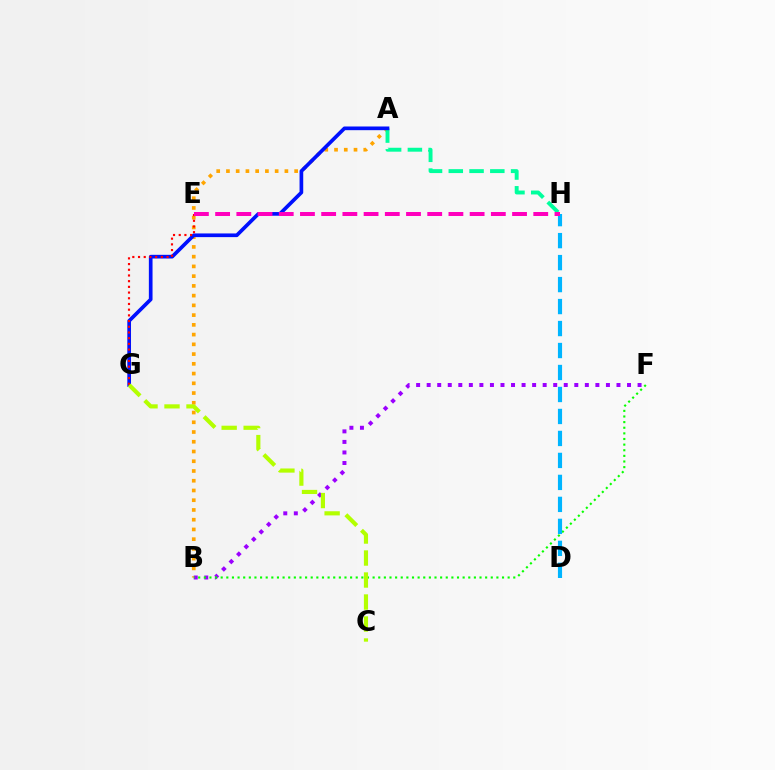{('A', 'B'): [{'color': '#ffa500', 'line_style': 'dotted', 'thickness': 2.65}], ('A', 'H'): [{'color': '#00ff9d', 'line_style': 'dashed', 'thickness': 2.82}], ('B', 'F'): [{'color': '#9b00ff', 'line_style': 'dotted', 'thickness': 2.87}, {'color': '#08ff00', 'line_style': 'dotted', 'thickness': 1.53}], ('A', 'G'): [{'color': '#0010ff', 'line_style': 'solid', 'thickness': 2.65}], ('E', 'G'): [{'color': '#ff0000', 'line_style': 'dotted', 'thickness': 1.55}], ('D', 'H'): [{'color': '#00b5ff', 'line_style': 'dashed', 'thickness': 2.99}], ('E', 'H'): [{'color': '#ff00bd', 'line_style': 'dashed', 'thickness': 2.88}], ('C', 'G'): [{'color': '#b3ff00', 'line_style': 'dashed', 'thickness': 2.99}]}